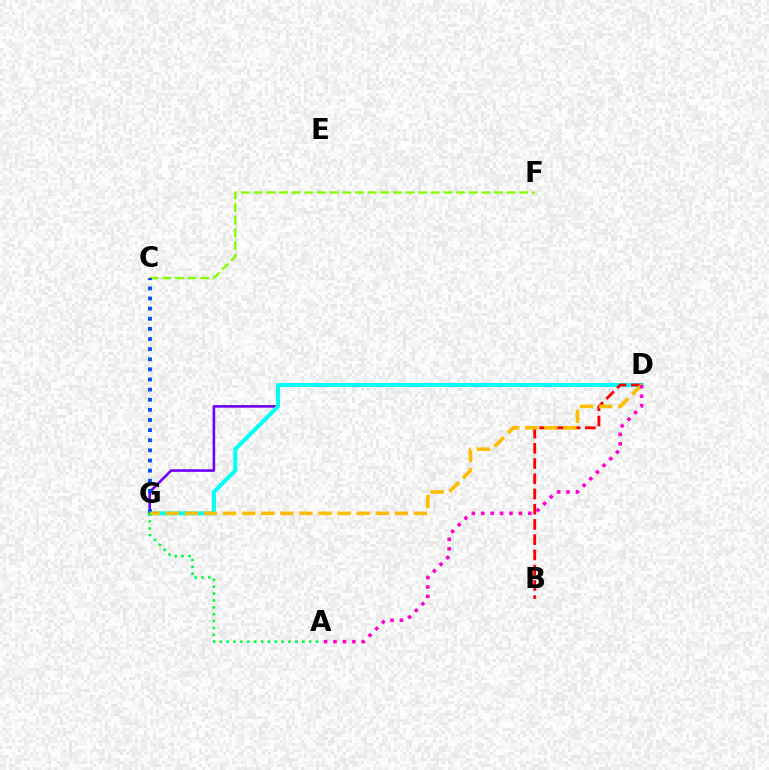{('C', 'F'): [{'color': '#84ff00', 'line_style': 'dashed', 'thickness': 1.72}], ('D', 'G'): [{'color': '#7200ff', 'line_style': 'solid', 'thickness': 1.88}, {'color': '#00fff6', 'line_style': 'solid', 'thickness': 2.9}, {'color': '#ffbd00', 'line_style': 'dashed', 'thickness': 2.59}], ('B', 'D'): [{'color': '#ff0000', 'line_style': 'dashed', 'thickness': 2.07}], ('C', 'G'): [{'color': '#004bff', 'line_style': 'dotted', 'thickness': 2.75}], ('A', 'D'): [{'color': '#ff00cf', 'line_style': 'dotted', 'thickness': 2.56}], ('A', 'G'): [{'color': '#00ff39', 'line_style': 'dotted', 'thickness': 1.87}]}